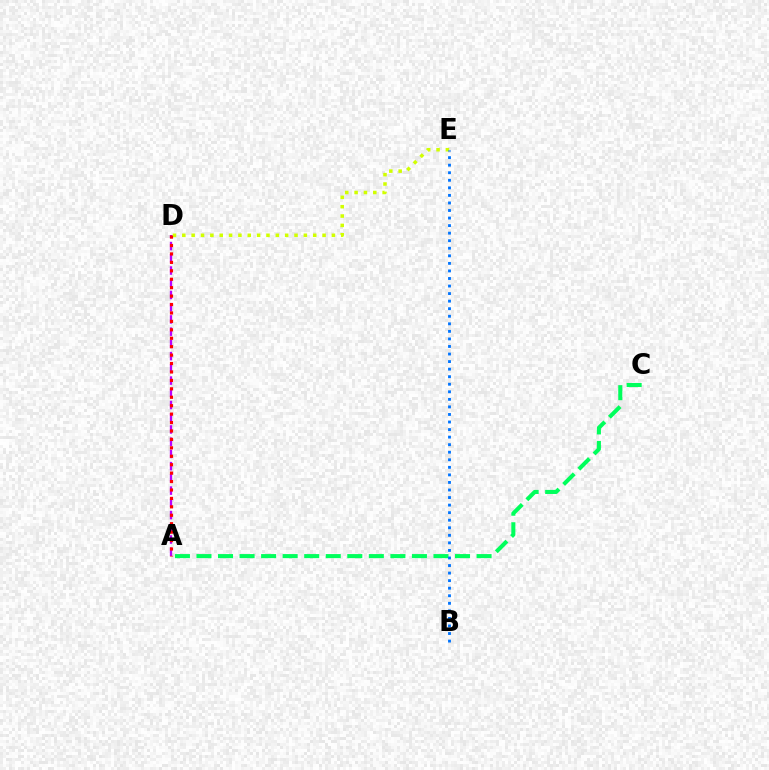{('D', 'E'): [{'color': '#d1ff00', 'line_style': 'dotted', 'thickness': 2.54}], ('A', 'C'): [{'color': '#00ff5c', 'line_style': 'dashed', 'thickness': 2.93}], ('A', 'D'): [{'color': '#b900ff', 'line_style': 'dashed', 'thickness': 1.66}, {'color': '#ff0000', 'line_style': 'dotted', 'thickness': 2.29}], ('B', 'E'): [{'color': '#0074ff', 'line_style': 'dotted', 'thickness': 2.05}]}